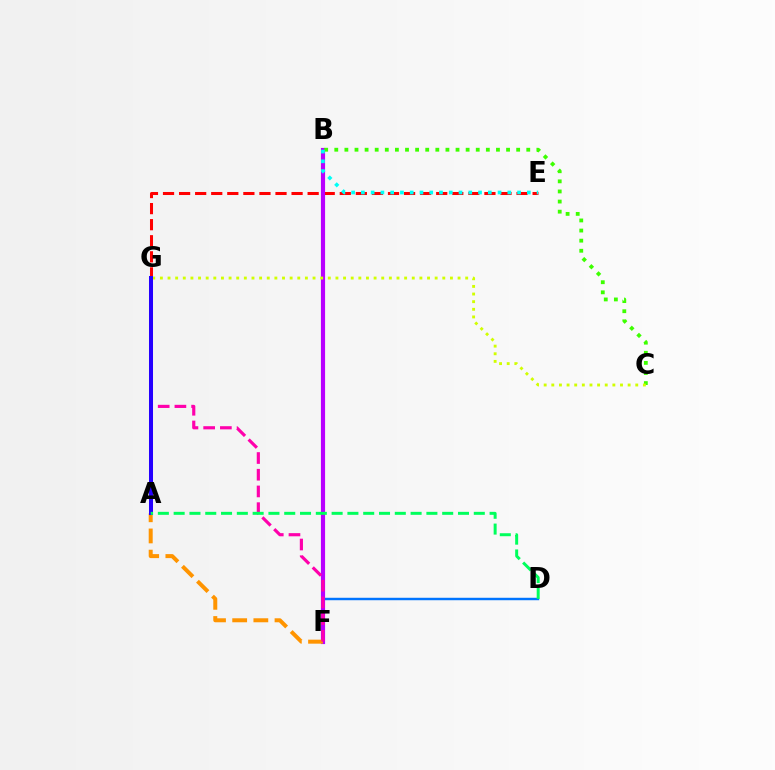{('D', 'F'): [{'color': '#0074ff', 'line_style': 'solid', 'thickness': 1.76}], ('E', 'G'): [{'color': '#ff0000', 'line_style': 'dashed', 'thickness': 2.18}], ('B', 'F'): [{'color': '#b900ff', 'line_style': 'solid', 'thickness': 2.99}], ('B', 'C'): [{'color': '#3dff00', 'line_style': 'dotted', 'thickness': 2.75}], ('A', 'F'): [{'color': '#ff9400', 'line_style': 'dashed', 'thickness': 2.88}], ('F', 'G'): [{'color': '#ff00ac', 'line_style': 'dashed', 'thickness': 2.27}], ('B', 'E'): [{'color': '#00fff6', 'line_style': 'dotted', 'thickness': 2.65}], ('C', 'G'): [{'color': '#d1ff00', 'line_style': 'dotted', 'thickness': 2.07}], ('A', 'G'): [{'color': '#2500ff', 'line_style': 'solid', 'thickness': 2.89}], ('A', 'D'): [{'color': '#00ff5c', 'line_style': 'dashed', 'thickness': 2.15}]}